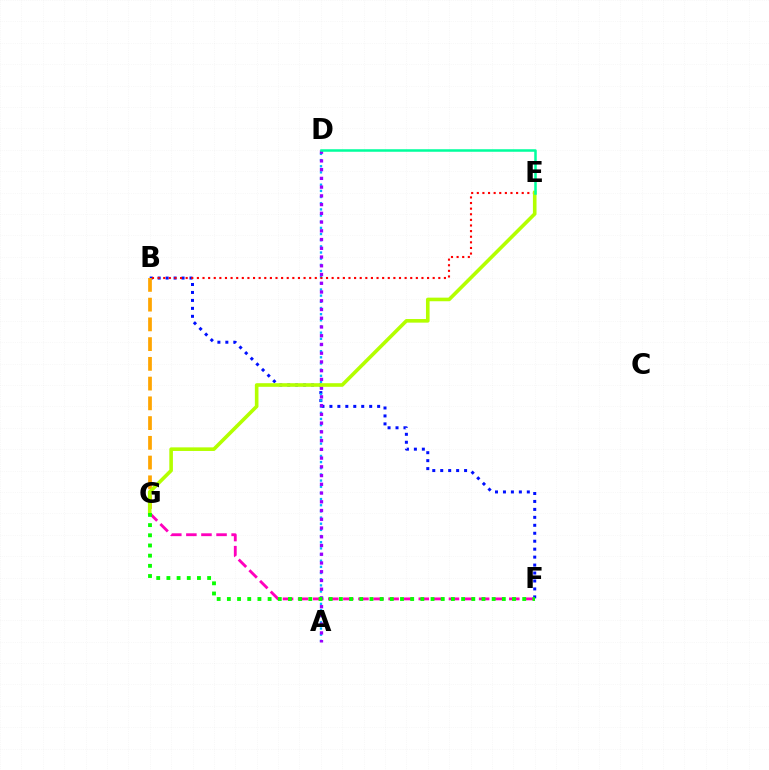{('B', 'F'): [{'color': '#0010ff', 'line_style': 'dotted', 'thickness': 2.16}], ('A', 'D'): [{'color': '#00b5ff', 'line_style': 'dotted', 'thickness': 1.67}, {'color': '#9b00ff', 'line_style': 'dotted', 'thickness': 2.37}], ('F', 'G'): [{'color': '#ff00bd', 'line_style': 'dashed', 'thickness': 2.05}, {'color': '#08ff00', 'line_style': 'dotted', 'thickness': 2.77}], ('B', 'G'): [{'color': '#ffa500', 'line_style': 'dashed', 'thickness': 2.68}], ('B', 'E'): [{'color': '#ff0000', 'line_style': 'dotted', 'thickness': 1.53}], ('E', 'G'): [{'color': '#b3ff00', 'line_style': 'solid', 'thickness': 2.6}], ('D', 'E'): [{'color': '#00ff9d', 'line_style': 'solid', 'thickness': 1.81}]}